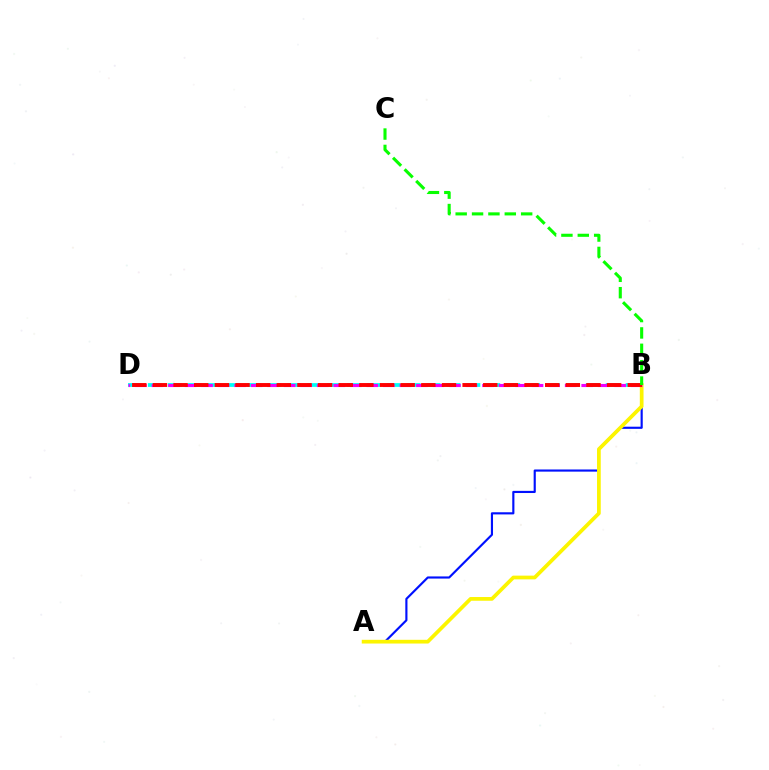{('A', 'B'): [{'color': '#0010ff', 'line_style': 'solid', 'thickness': 1.55}, {'color': '#fcf500', 'line_style': 'solid', 'thickness': 2.68}], ('B', 'D'): [{'color': '#00fff6', 'line_style': 'dashed', 'thickness': 2.7}, {'color': '#ee00ff', 'line_style': 'dashed', 'thickness': 2.25}, {'color': '#ff0000', 'line_style': 'dashed', 'thickness': 2.8}], ('B', 'C'): [{'color': '#08ff00', 'line_style': 'dashed', 'thickness': 2.22}]}